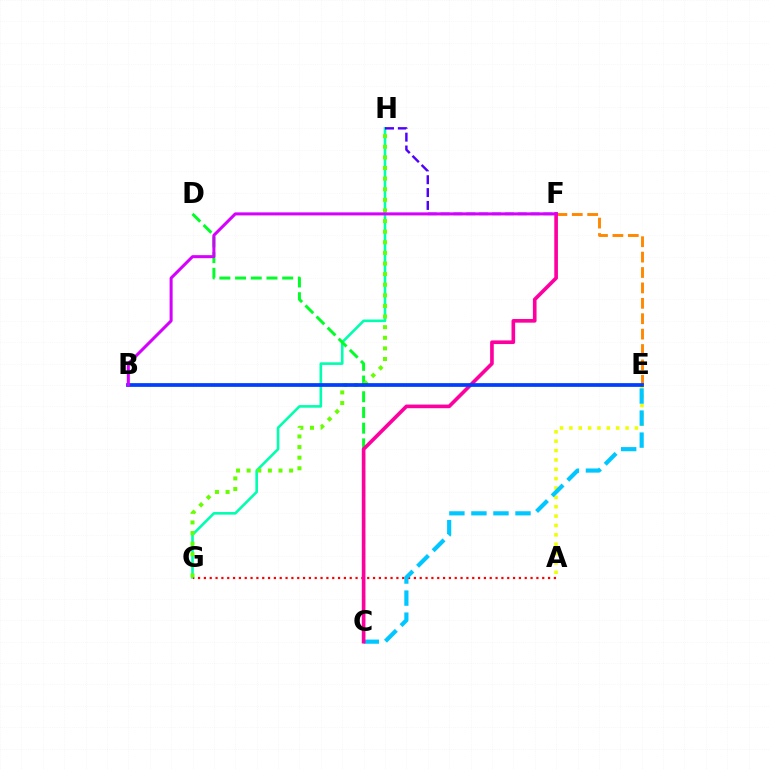{('G', 'H'): [{'color': '#00ffaf', 'line_style': 'solid', 'thickness': 1.88}, {'color': '#66ff00', 'line_style': 'dotted', 'thickness': 2.88}], ('A', 'E'): [{'color': '#eeff00', 'line_style': 'dotted', 'thickness': 2.54}], ('A', 'G'): [{'color': '#ff0000', 'line_style': 'dotted', 'thickness': 1.58}], ('F', 'H'): [{'color': '#4f00ff', 'line_style': 'dashed', 'thickness': 1.75}], ('C', 'D'): [{'color': '#00ff27', 'line_style': 'dashed', 'thickness': 2.13}], ('C', 'E'): [{'color': '#00c7ff', 'line_style': 'dashed', 'thickness': 2.99}], ('E', 'F'): [{'color': '#ff8800', 'line_style': 'dashed', 'thickness': 2.09}], ('C', 'F'): [{'color': '#ff00a0', 'line_style': 'solid', 'thickness': 2.63}], ('B', 'E'): [{'color': '#003fff', 'line_style': 'solid', 'thickness': 2.69}], ('B', 'F'): [{'color': '#d600ff', 'line_style': 'solid', 'thickness': 2.18}]}